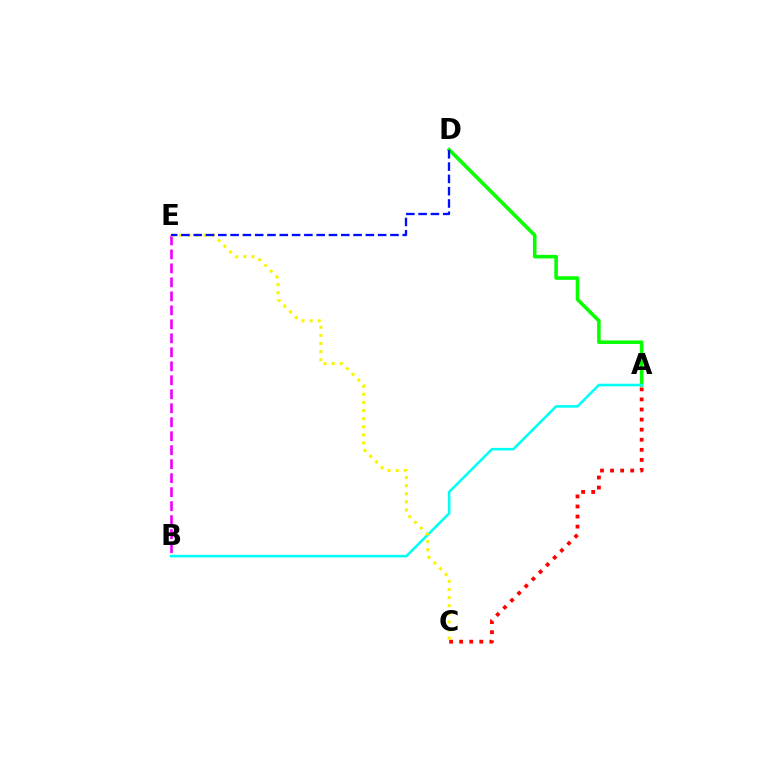{('A', 'D'): [{'color': '#08ff00', 'line_style': 'solid', 'thickness': 2.57}], ('B', 'E'): [{'color': '#ee00ff', 'line_style': 'dashed', 'thickness': 1.9}], ('A', 'B'): [{'color': '#00fff6', 'line_style': 'solid', 'thickness': 1.85}], ('A', 'C'): [{'color': '#ff0000', 'line_style': 'dotted', 'thickness': 2.74}], ('C', 'E'): [{'color': '#fcf500', 'line_style': 'dotted', 'thickness': 2.2}], ('D', 'E'): [{'color': '#0010ff', 'line_style': 'dashed', 'thickness': 1.67}]}